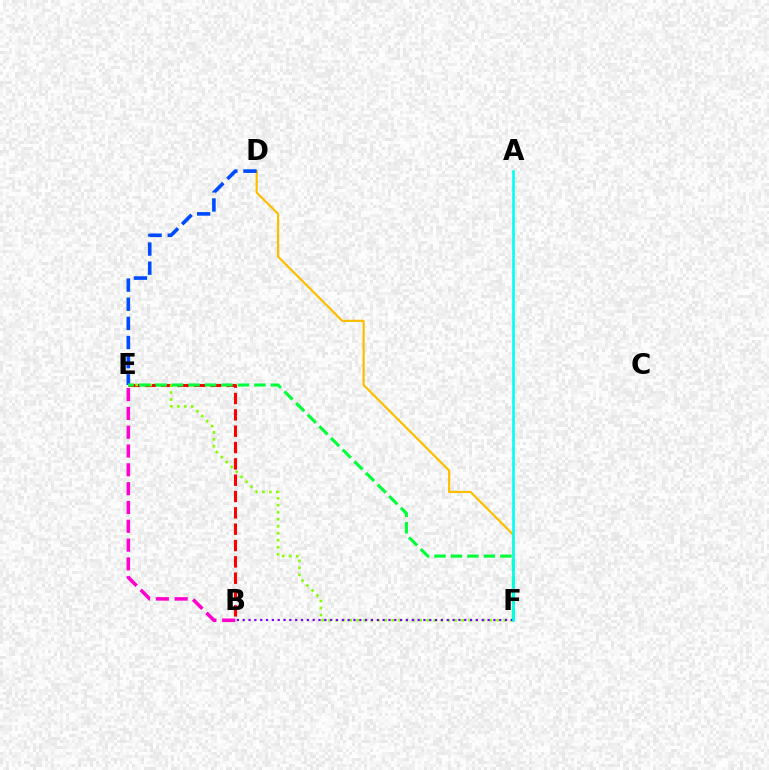{('D', 'F'): [{'color': '#ffbd00', 'line_style': 'solid', 'thickness': 1.58}], ('D', 'E'): [{'color': '#004bff', 'line_style': 'dashed', 'thickness': 2.6}], ('B', 'E'): [{'color': '#ff0000', 'line_style': 'dashed', 'thickness': 2.22}, {'color': '#ff00cf', 'line_style': 'dashed', 'thickness': 2.56}], ('E', 'F'): [{'color': '#84ff00', 'line_style': 'dotted', 'thickness': 1.9}, {'color': '#00ff39', 'line_style': 'dashed', 'thickness': 2.24}], ('B', 'F'): [{'color': '#7200ff', 'line_style': 'dotted', 'thickness': 1.58}], ('A', 'F'): [{'color': '#00fff6', 'line_style': 'solid', 'thickness': 1.88}]}